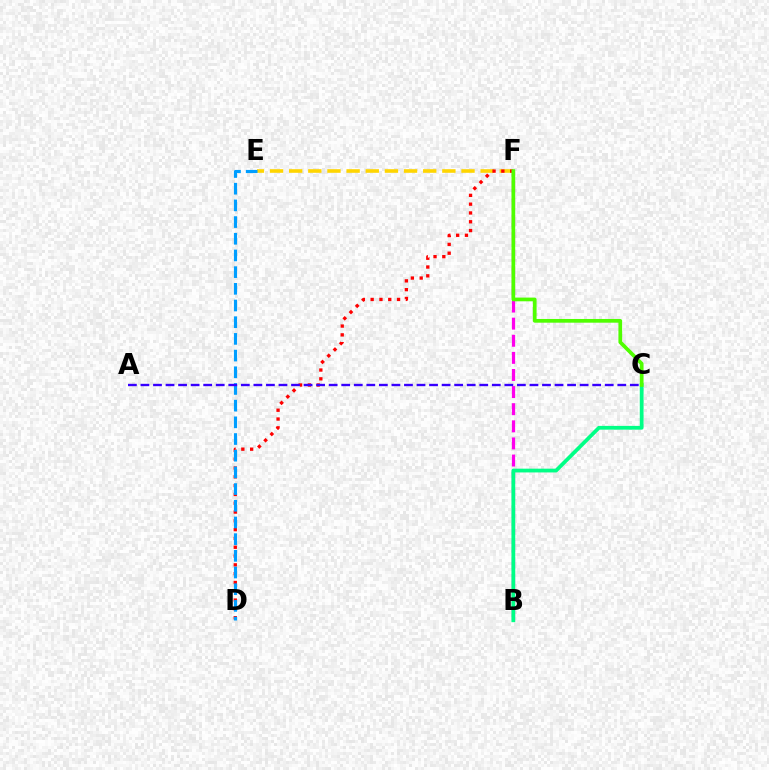{('B', 'F'): [{'color': '#ff00ed', 'line_style': 'dashed', 'thickness': 2.32}], ('E', 'F'): [{'color': '#ffd500', 'line_style': 'dashed', 'thickness': 2.6}], ('B', 'C'): [{'color': '#00ff86', 'line_style': 'solid', 'thickness': 2.72}], ('D', 'F'): [{'color': '#ff0000', 'line_style': 'dotted', 'thickness': 2.39}], ('D', 'E'): [{'color': '#009eff', 'line_style': 'dashed', 'thickness': 2.27}], ('A', 'C'): [{'color': '#3700ff', 'line_style': 'dashed', 'thickness': 1.7}], ('C', 'F'): [{'color': '#4fff00', 'line_style': 'solid', 'thickness': 2.67}]}